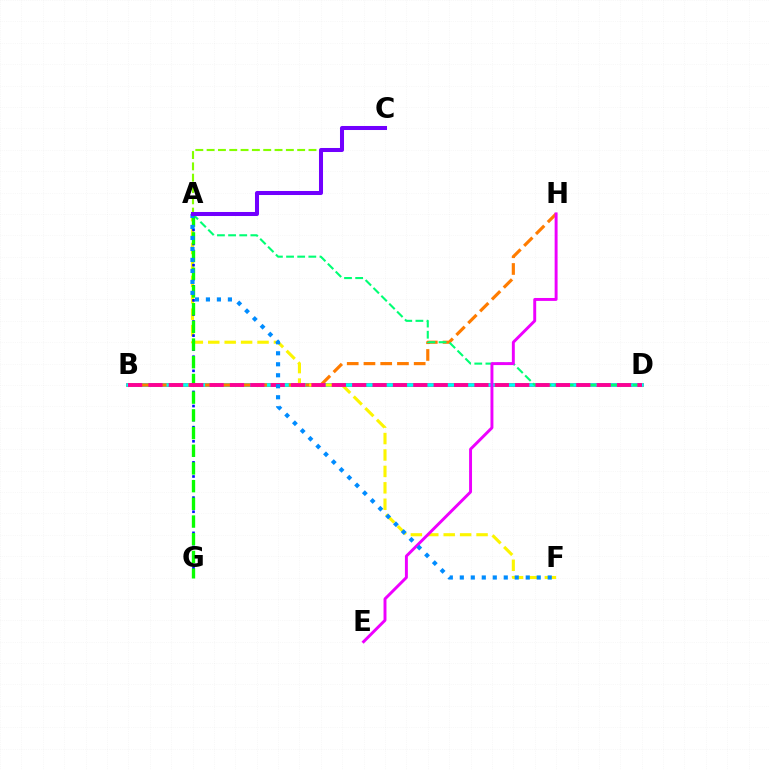{('B', 'D'): [{'color': '#ff0000', 'line_style': 'solid', 'thickness': 2.61}, {'color': '#00fff6', 'line_style': 'solid', 'thickness': 2.59}, {'color': '#ff0094', 'line_style': 'dashed', 'thickness': 2.77}], ('B', 'H'): [{'color': '#ff7c00', 'line_style': 'dashed', 'thickness': 2.27}], ('A', 'D'): [{'color': '#00ff74', 'line_style': 'dashed', 'thickness': 1.51}], ('A', 'F'): [{'color': '#fcf500', 'line_style': 'dashed', 'thickness': 2.23}, {'color': '#008cff', 'line_style': 'dotted', 'thickness': 2.99}], ('A', 'G'): [{'color': '#0010ff', 'line_style': 'dotted', 'thickness': 1.91}, {'color': '#08ff00', 'line_style': 'dashed', 'thickness': 2.4}], ('A', 'C'): [{'color': '#84ff00', 'line_style': 'dashed', 'thickness': 1.54}, {'color': '#7200ff', 'line_style': 'solid', 'thickness': 2.9}], ('E', 'H'): [{'color': '#ee00ff', 'line_style': 'solid', 'thickness': 2.11}]}